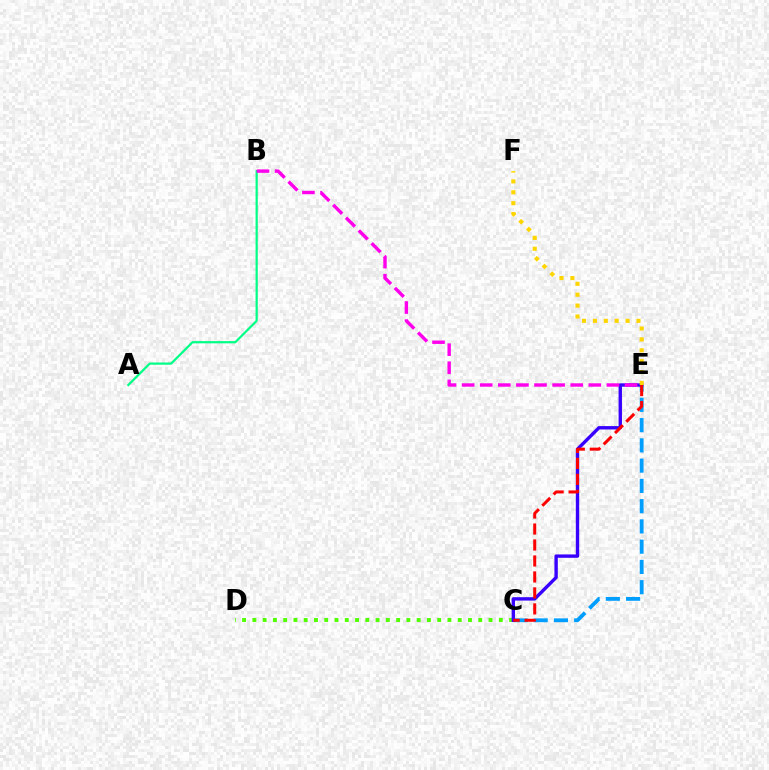{('C', 'D'): [{'color': '#4fff00', 'line_style': 'dotted', 'thickness': 2.79}], ('C', 'E'): [{'color': '#009eff', 'line_style': 'dashed', 'thickness': 2.75}, {'color': '#3700ff', 'line_style': 'solid', 'thickness': 2.43}, {'color': '#ff0000', 'line_style': 'dashed', 'thickness': 2.17}], ('A', 'B'): [{'color': '#00ff86', 'line_style': 'solid', 'thickness': 1.6}], ('E', 'F'): [{'color': '#ffd500', 'line_style': 'dotted', 'thickness': 2.96}], ('B', 'E'): [{'color': '#ff00ed', 'line_style': 'dashed', 'thickness': 2.46}]}